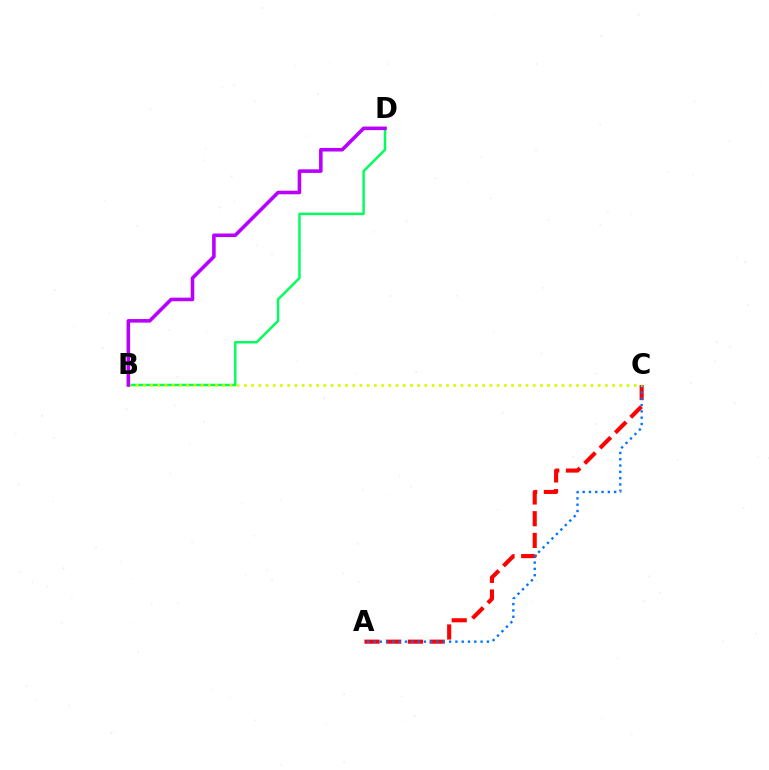{('A', 'C'): [{'color': '#ff0000', 'line_style': 'dashed', 'thickness': 2.95}, {'color': '#0074ff', 'line_style': 'dotted', 'thickness': 1.71}], ('B', 'D'): [{'color': '#00ff5c', 'line_style': 'solid', 'thickness': 1.77}, {'color': '#b900ff', 'line_style': 'solid', 'thickness': 2.57}], ('B', 'C'): [{'color': '#d1ff00', 'line_style': 'dotted', 'thickness': 1.96}]}